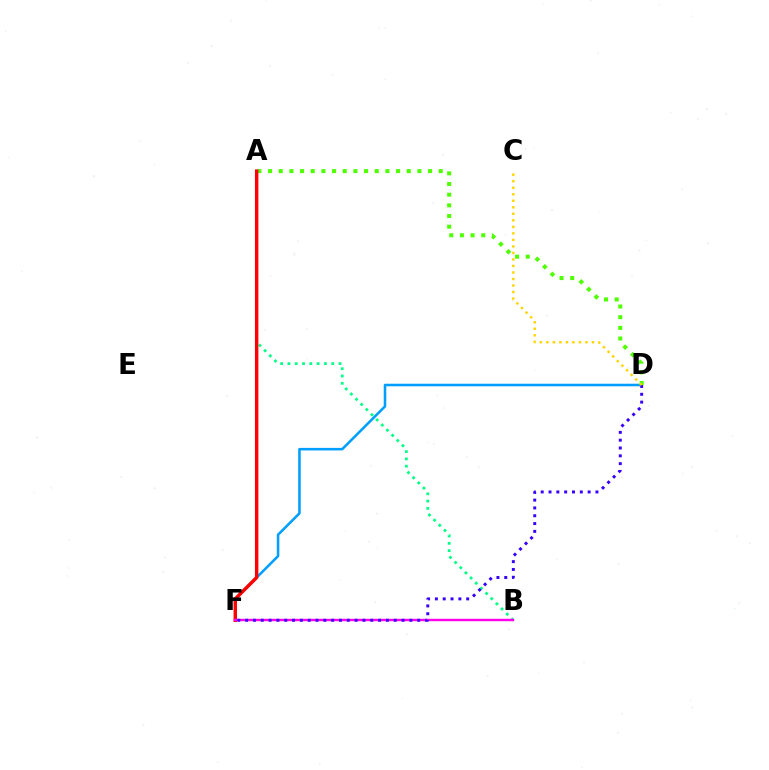{('D', 'F'): [{'color': '#009eff', 'line_style': 'solid', 'thickness': 1.84}, {'color': '#3700ff', 'line_style': 'dotted', 'thickness': 2.12}], ('A', 'D'): [{'color': '#4fff00', 'line_style': 'dotted', 'thickness': 2.9}], ('A', 'B'): [{'color': '#00ff86', 'line_style': 'dotted', 'thickness': 1.98}], ('A', 'F'): [{'color': '#ff0000', 'line_style': 'solid', 'thickness': 2.47}], ('B', 'F'): [{'color': '#ff00ed', 'line_style': 'solid', 'thickness': 1.74}], ('C', 'D'): [{'color': '#ffd500', 'line_style': 'dotted', 'thickness': 1.77}]}